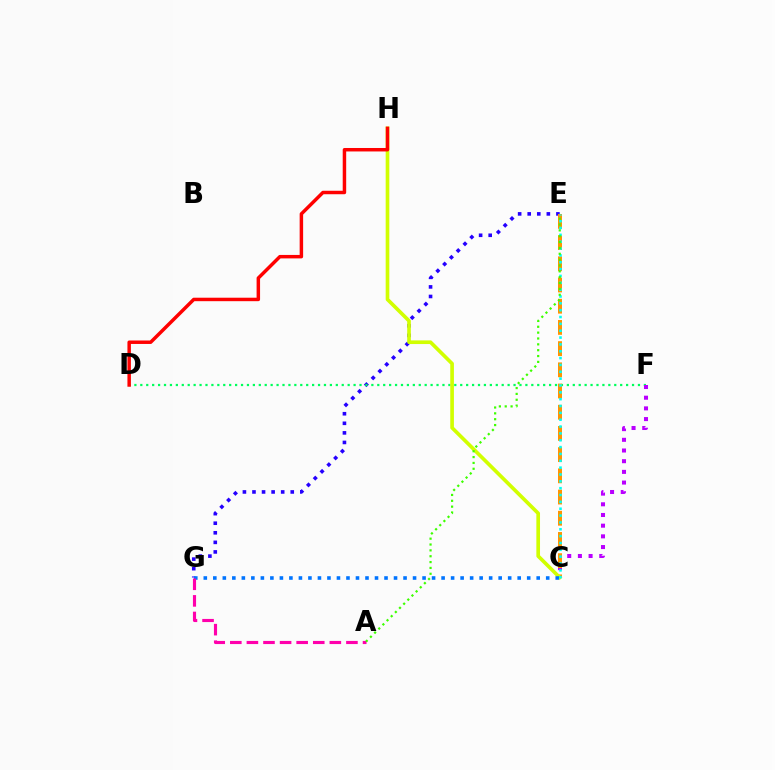{('E', 'G'): [{'color': '#2500ff', 'line_style': 'dotted', 'thickness': 2.6}], ('D', 'F'): [{'color': '#00ff5c', 'line_style': 'dotted', 'thickness': 1.61}], ('C', 'F'): [{'color': '#b900ff', 'line_style': 'dotted', 'thickness': 2.9}], ('C', 'E'): [{'color': '#ff9400', 'line_style': 'dashed', 'thickness': 2.88}, {'color': '#00fff6', 'line_style': 'dotted', 'thickness': 1.86}], ('C', 'H'): [{'color': '#d1ff00', 'line_style': 'solid', 'thickness': 2.63}], ('C', 'G'): [{'color': '#0074ff', 'line_style': 'dotted', 'thickness': 2.58}], ('A', 'G'): [{'color': '#ff00ac', 'line_style': 'dashed', 'thickness': 2.25}], ('D', 'H'): [{'color': '#ff0000', 'line_style': 'solid', 'thickness': 2.5}], ('A', 'E'): [{'color': '#3dff00', 'line_style': 'dotted', 'thickness': 1.59}]}